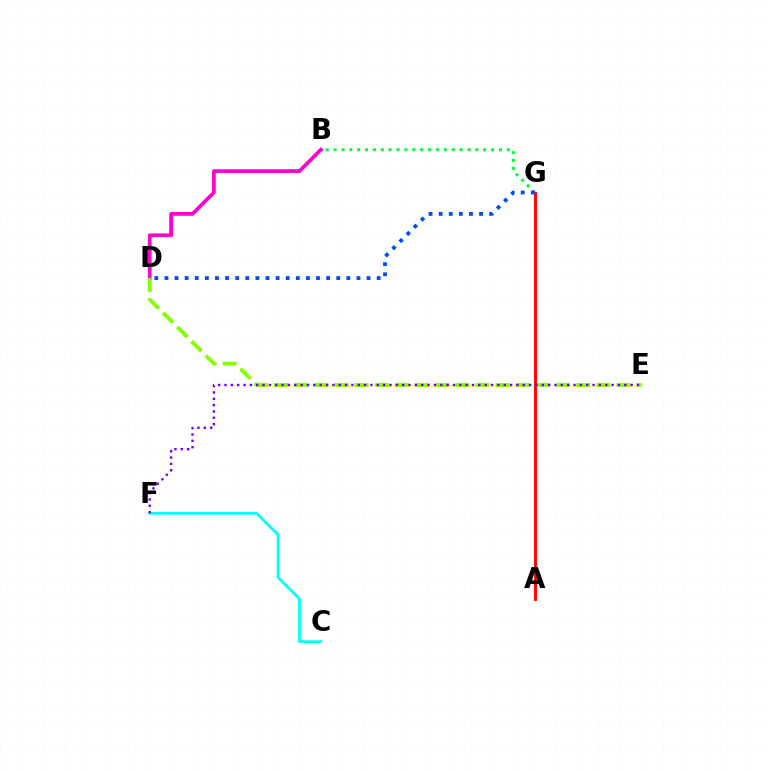{('B', 'D'): [{'color': '#ff00cf', 'line_style': 'solid', 'thickness': 2.69}], ('C', 'F'): [{'color': '#00fff6', 'line_style': 'solid', 'thickness': 1.96}], ('B', 'G'): [{'color': '#00ff39', 'line_style': 'dotted', 'thickness': 2.14}], ('A', 'G'): [{'color': '#ffbd00', 'line_style': 'solid', 'thickness': 1.96}, {'color': '#ff0000', 'line_style': 'solid', 'thickness': 2.05}], ('D', 'E'): [{'color': '#84ff00', 'line_style': 'dashed', 'thickness': 2.74}], ('E', 'F'): [{'color': '#7200ff', 'line_style': 'dotted', 'thickness': 1.72}], ('D', 'G'): [{'color': '#004bff', 'line_style': 'dotted', 'thickness': 2.75}]}